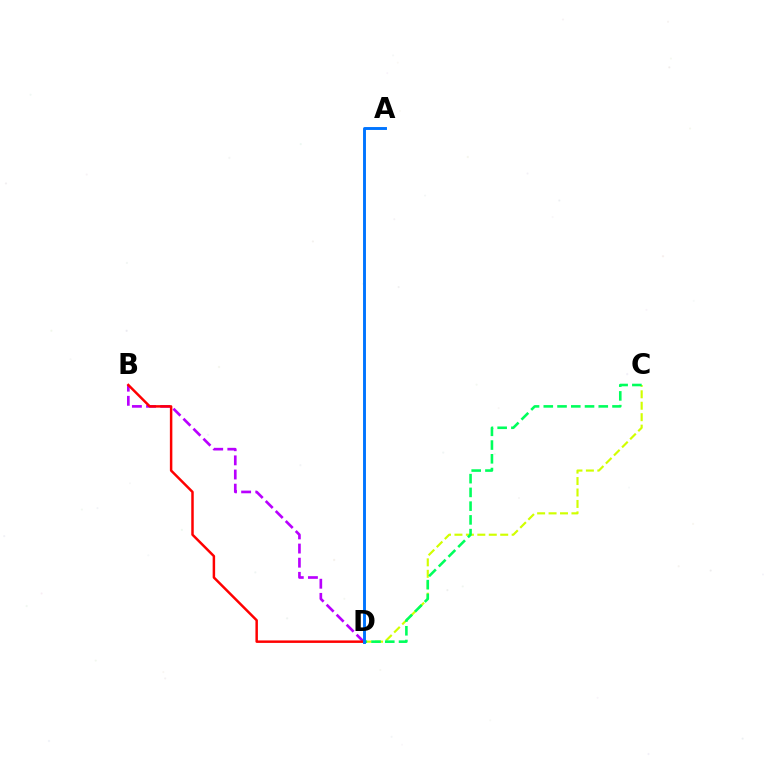{('B', 'D'): [{'color': '#b900ff', 'line_style': 'dashed', 'thickness': 1.92}, {'color': '#ff0000', 'line_style': 'solid', 'thickness': 1.79}], ('C', 'D'): [{'color': '#d1ff00', 'line_style': 'dashed', 'thickness': 1.55}, {'color': '#00ff5c', 'line_style': 'dashed', 'thickness': 1.87}], ('A', 'D'): [{'color': '#0074ff', 'line_style': 'solid', 'thickness': 2.09}]}